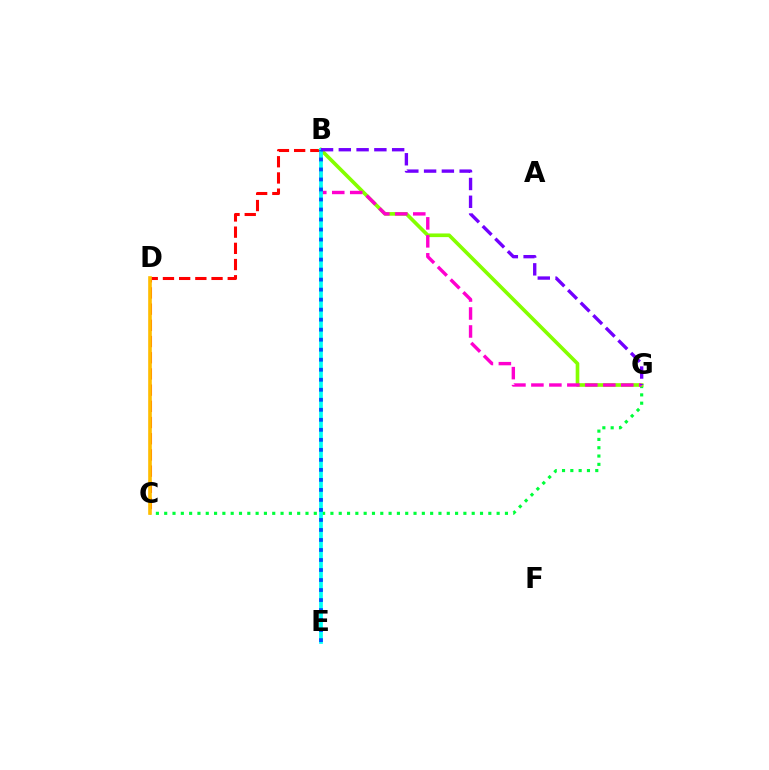{('B', 'C'): [{'color': '#ff0000', 'line_style': 'dashed', 'thickness': 2.2}], ('C', 'G'): [{'color': '#00ff39', 'line_style': 'dotted', 'thickness': 2.26}], ('B', 'G'): [{'color': '#84ff00', 'line_style': 'solid', 'thickness': 2.63}, {'color': '#ff00cf', 'line_style': 'dashed', 'thickness': 2.44}, {'color': '#7200ff', 'line_style': 'dashed', 'thickness': 2.42}], ('B', 'E'): [{'color': '#00fff6', 'line_style': 'solid', 'thickness': 2.67}, {'color': '#004bff', 'line_style': 'dotted', 'thickness': 2.72}], ('C', 'D'): [{'color': '#ffbd00', 'line_style': 'solid', 'thickness': 2.61}]}